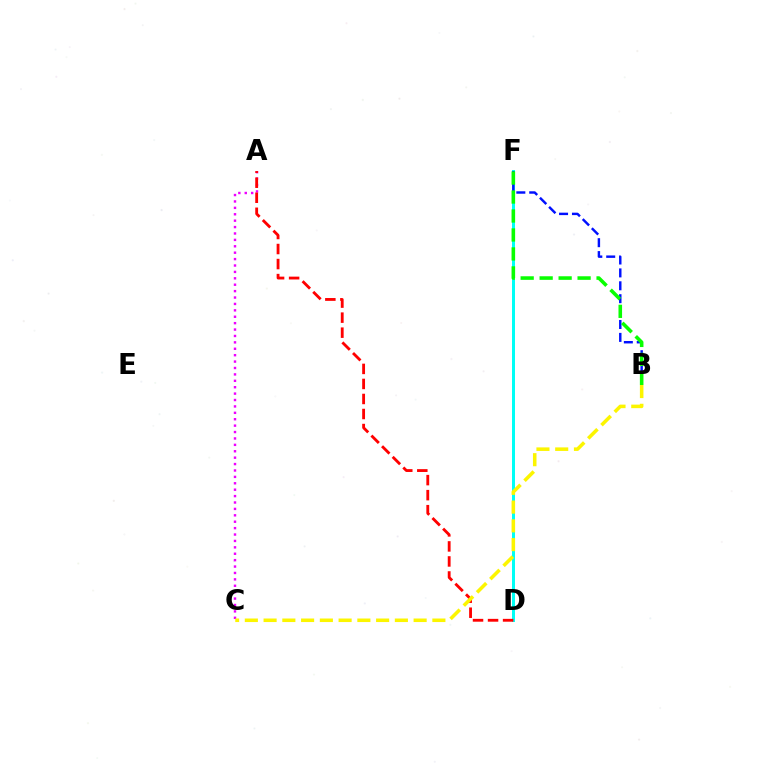{('D', 'F'): [{'color': '#00fff6', 'line_style': 'solid', 'thickness': 2.16}], ('B', 'F'): [{'color': '#0010ff', 'line_style': 'dashed', 'thickness': 1.75}, {'color': '#08ff00', 'line_style': 'dashed', 'thickness': 2.58}], ('A', 'C'): [{'color': '#ee00ff', 'line_style': 'dotted', 'thickness': 1.74}], ('A', 'D'): [{'color': '#ff0000', 'line_style': 'dashed', 'thickness': 2.04}], ('B', 'C'): [{'color': '#fcf500', 'line_style': 'dashed', 'thickness': 2.55}]}